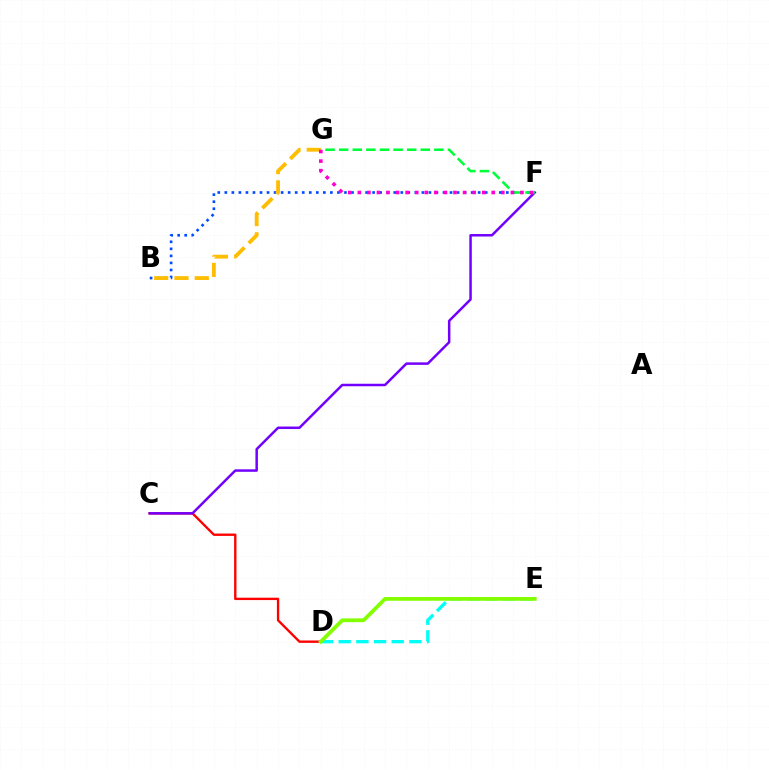{('D', 'E'): [{'color': '#00fff6', 'line_style': 'dashed', 'thickness': 2.4}, {'color': '#84ff00', 'line_style': 'solid', 'thickness': 2.72}], ('B', 'F'): [{'color': '#004bff', 'line_style': 'dotted', 'thickness': 1.91}], ('C', 'D'): [{'color': '#ff0000', 'line_style': 'solid', 'thickness': 1.7}], ('B', 'G'): [{'color': '#ffbd00', 'line_style': 'dashed', 'thickness': 2.75}], ('C', 'F'): [{'color': '#7200ff', 'line_style': 'solid', 'thickness': 1.79}], ('F', 'G'): [{'color': '#00ff39', 'line_style': 'dashed', 'thickness': 1.85}, {'color': '#ff00cf', 'line_style': 'dotted', 'thickness': 2.6}]}